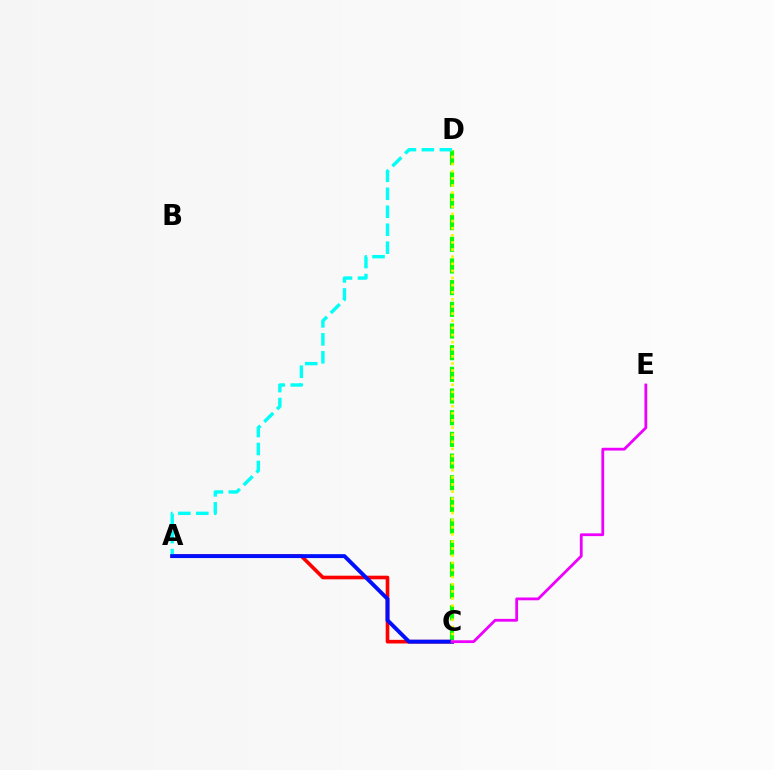{('A', 'C'): [{'color': '#ff0000', 'line_style': 'solid', 'thickness': 2.62}, {'color': '#0010ff', 'line_style': 'solid', 'thickness': 2.82}], ('C', 'D'): [{'color': '#08ff00', 'line_style': 'dashed', 'thickness': 2.95}, {'color': '#fcf500', 'line_style': 'dotted', 'thickness': 1.93}], ('A', 'D'): [{'color': '#00fff6', 'line_style': 'dashed', 'thickness': 2.44}], ('C', 'E'): [{'color': '#ee00ff', 'line_style': 'solid', 'thickness': 2.01}]}